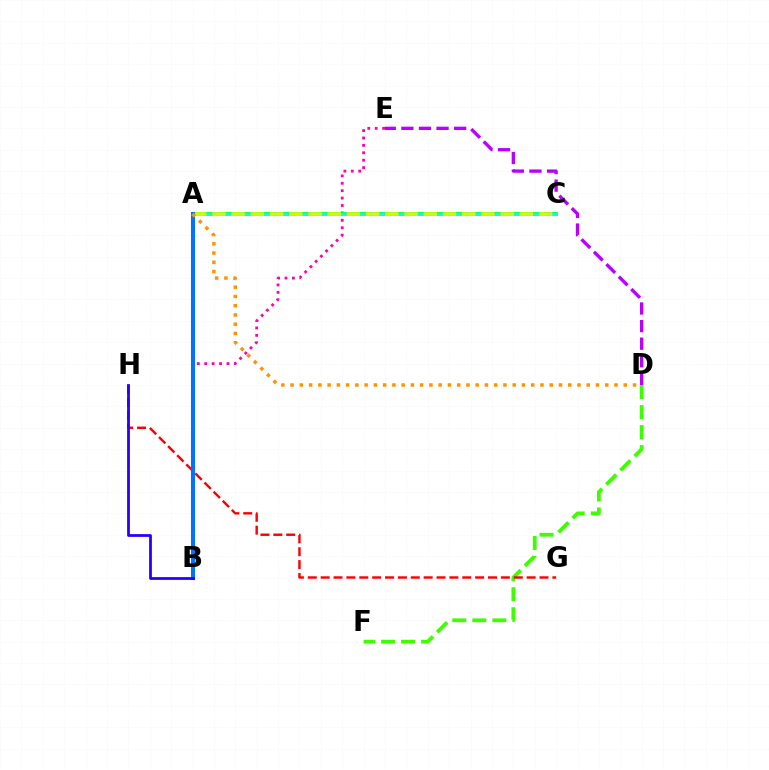{('D', 'F'): [{'color': '#3dff00', 'line_style': 'dashed', 'thickness': 2.72}], ('G', 'H'): [{'color': '#ff0000', 'line_style': 'dashed', 'thickness': 1.75}], ('B', 'E'): [{'color': '#ff00ac', 'line_style': 'dotted', 'thickness': 2.01}], ('A', 'C'): [{'color': '#00ff5c', 'line_style': 'solid', 'thickness': 2.8}, {'color': '#00fff6', 'line_style': 'solid', 'thickness': 2.05}, {'color': '#d1ff00', 'line_style': 'dashed', 'thickness': 2.61}], ('D', 'E'): [{'color': '#b900ff', 'line_style': 'dashed', 'thickness': 2.39}], ('A', 'B'): [{'color': '#0074ff', 'line_style': 'solid', 'thickness': 2.93}], ('A', 'D'): [{'color': '#ff9400', 'line_style': 'dotted', 'thickness': 2.51}], ('B', 'H'): [{'color': '#2500ff', 'line_style': 'solid', 'thickness': 1.99}]}